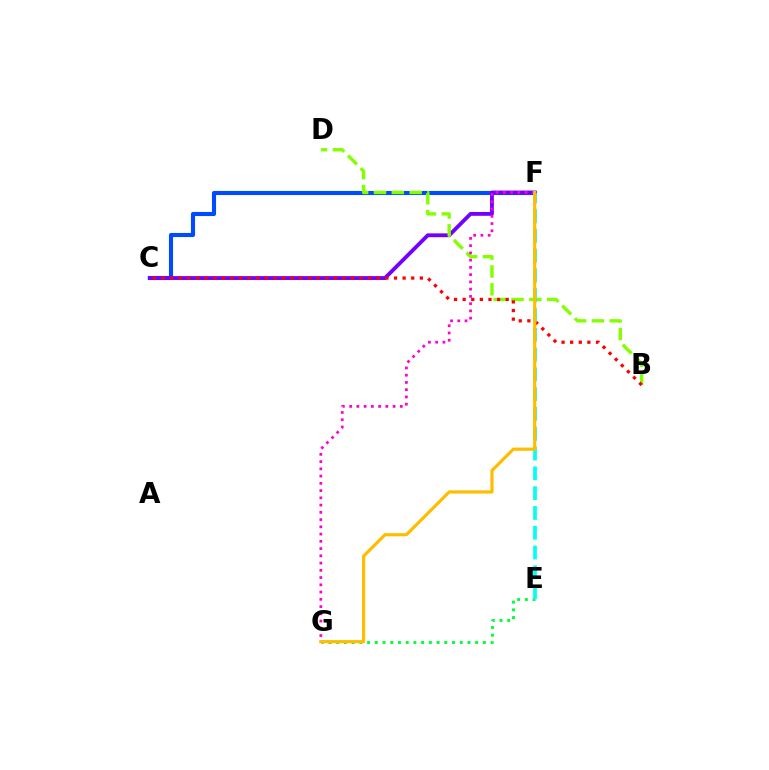{('C', 'F'): [{'color': '#004bff', 'line_style': 'solid', 'thickness': 2.95}, {'color': '#7200ff', 'line_style': 'solid', 'thickness': 2.76}], ('B', 'D'): [{'color': '#84ff00', 'line_style': 'dashed', 'thickness': 2.42}], ('B', 'C'): [{'color': '#ff0000', 'line_style': 'dotted', 'thickness': 2.34}], ('E', 'G'): [{'color': '#00ff39', 'line_style': 'dotted', 'thickness': 2.1}], ('F', 'G'): [{'color': '#ff00cf', 'line_style': 'dotted', 'thickness': 1.97}, {'color': '#ffbd00', 'line_style': 'solid', 'thickness': 2.29}], ('E', 'F'): [{'color': '#00fff6', 'line_style': 'dashed', 'thickness': 2.69}]}